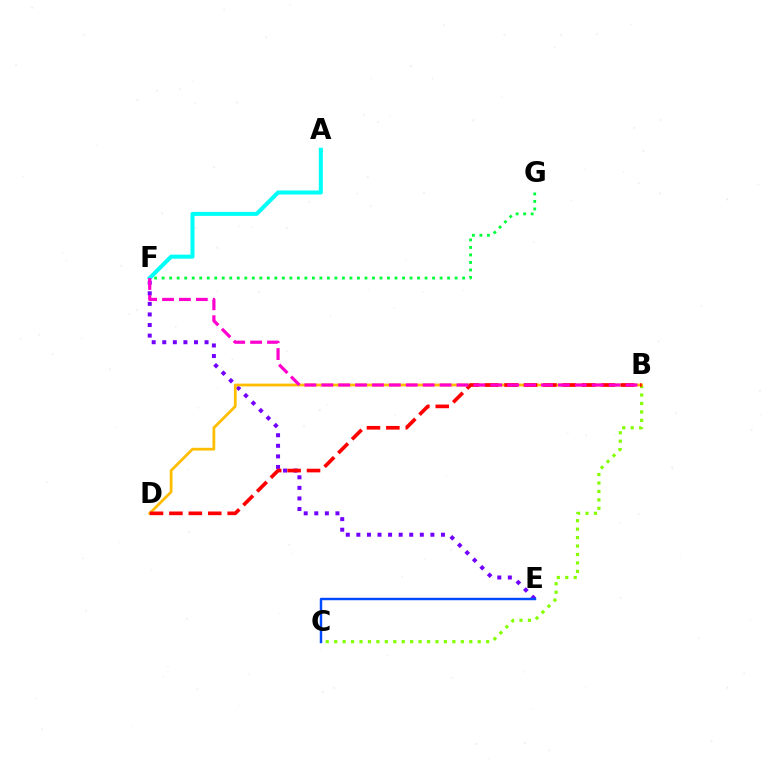{('B', 'C'): [{'color': '#84ff00', 'line_style': 'dotted', 'thickness': 2.29}], ('F', 'G'): [{'color': '#00ff39', 'line_style': 'dotted', 'thickness': 2.04}], ('E', 'F'): [{'color': '#7200ff', 'line_style': 'dotted', 'thickness': 2.87}], ('A', 'F'): [{'color': '#00fff6', 'line_style': 'solid', 'thickness': 2.9}], ('C', 'E'): [{'color': '#004bff', 'line_style': 'solid', 'thickness': 1.76}], ('B', 'D'): [{'color': '#ffbd00', 'line_style': 'solid', 'thickness': 1.98}, {'color': '#ff0000', 'line_style': 'dashed', 'thickness': 2.64}], ('B', 'F'): [{'color': '#ff00cf', 'line_style': 'dashed', 'thickness': 2.3}]}